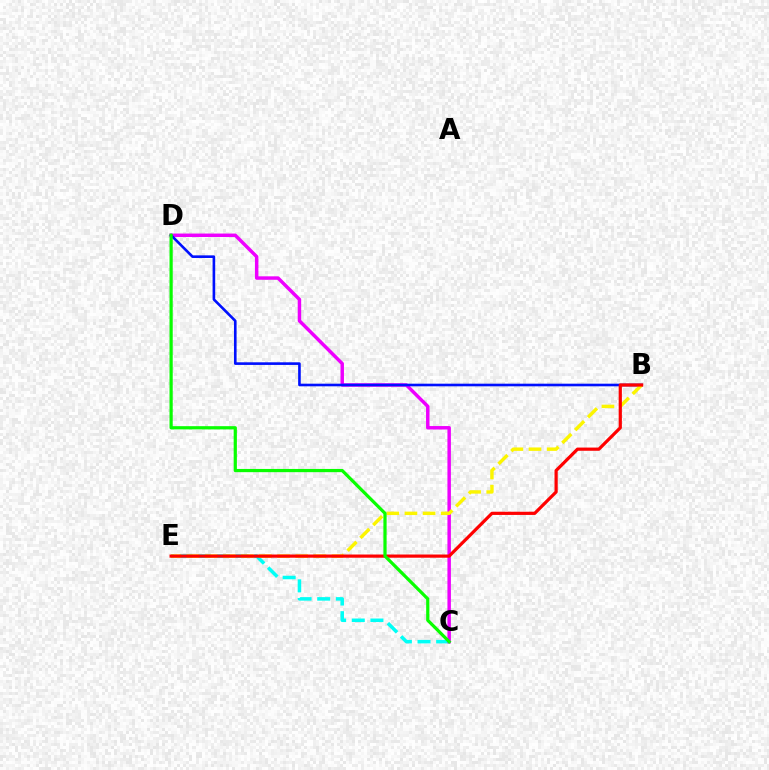{('C', 'E'): [{'color': '#00fff6', 'line_style': 'dashed', 'thickness': 2.53}], ('C', 'D'): [{'color': '#ee00ff', 'line_style': 'solid', 'thickness': 2.49}, {'color': '#08ff00', 'line_style': 'solid', 'thickness': 2.31}], ('B', 'D'): [{'color': '#0010ff', 'line_style': 'solid', 'thickness': 1.89}], ('B', 'E'): [{'color': '#fcf500', 'line_style': 'dashed', 'thickness': 2.46}, {'color': '#ff0000', 'line_style': 'solid', 'thickness': 2.3}]}